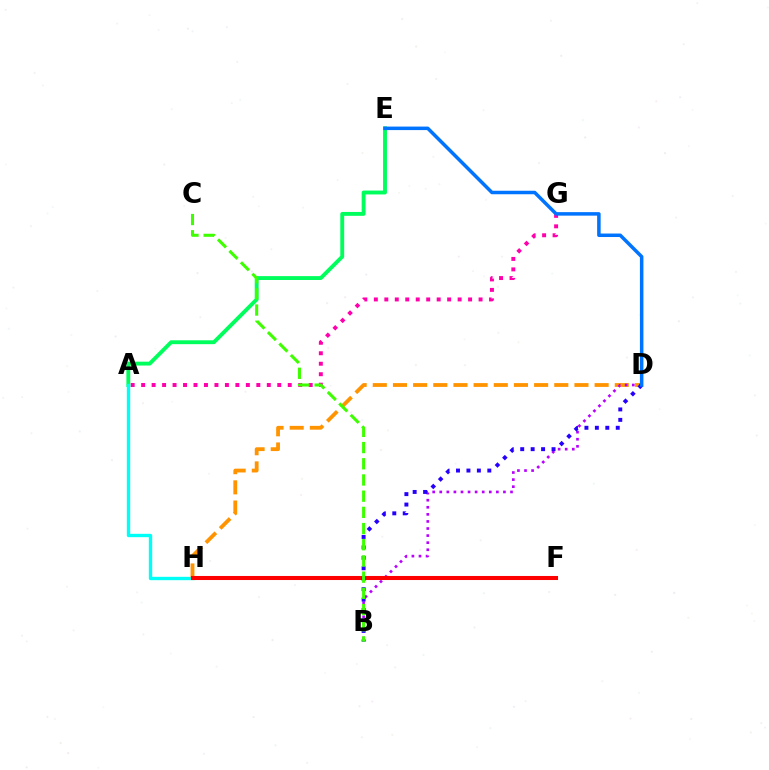{('F', 'H'): [{'color': '#d1ff00', 'line_style': 'dashed', 'thickness': 2.56}, {'color': '#ff0000', 'line_style': 'solid', 'thickness': 2.92}], ('A', 'G'): [{'color': '#ff00ac', 'line_style': 'dotted', 'thickness': 2.85}], ('A', 'E'): [{'color': '#00ff5c', 'line_style': 'solid', 'thickness': 2.8}], ('A', 'H'): [{'color': '#00fff6', 'line_style': 'solid', 'thickness': 2.42}], ('D', 'H'): [{'color': '#ff9400', 'line_style': 'dashed', 'thickness': 2.74}], ('B', 'D'): [{'color': '#b900ff', 'line_style': 'dotted', 'thickness': 1.92}, {'color': '#2500ff', 'line_style': 'dotted', 'thickness': 2.84}], ('D', 'E'): [{'color': '#0074ff', 'line_style': 'solid', 'thickness': 2.52}], ('B', 'C'): [{'color': '#3dff00', 'line_style': 'dashed', 'thickness': 2.2}]}